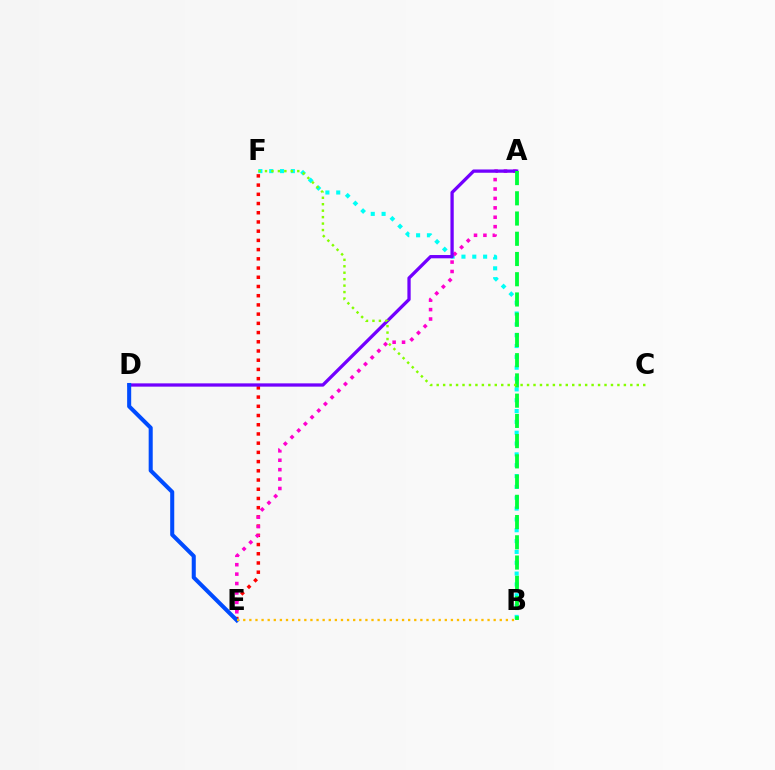{('B', 'F'): [{'color': '#00fff6', 'line_style': 'dotted', 'thickness': 2.94}], ('E', 'F'): [{'color': '#ff0000', 'line_style': 'dotted', 'thickness': 2.5}], ('A', 'E'): [{'color': '#ff00cf', 'line_style': 'dotted', 'thickness': 2.56}], ('A', 'D'): [{'color': '#7200ff', 'line_style': 'solid', 'thickness': 2.37}], ('D', 'E'): [{'color': '#004bff', 'line_style': 'solid', 'thickness': 2.92}], ('A', 'B'): [{'color': '#00ff39', 'line_style': 'dashed', 'thickness': 2.75}], ('B', 'E'): [{'color': '#ffbd00', 'line_style': 'dotted', 'thickness': 1.66}], ('C', 'F'): [{'color': '#84ff00', 'line_style': 'dotted', 'thickness': 1.75}]}